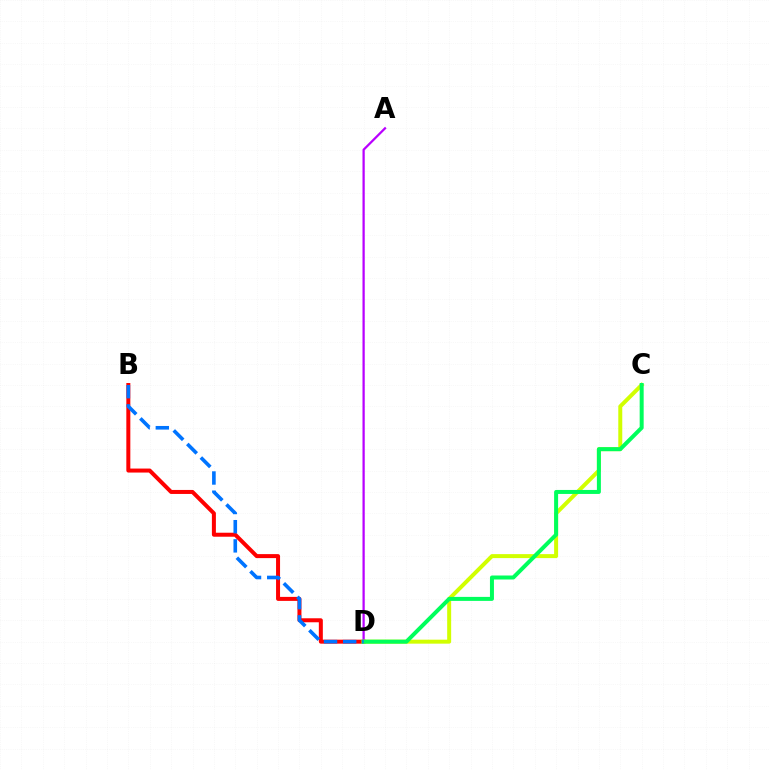{('B', 'D'): [{'color': '#ff0000', 'line_style': 'solid', 'thickness': 2.88}, {'color': '#0074ff', 'line_style': 'dashed', 'thickness': 2.61}], ('A', 'D'): [{'color': '#b900ff', 'line_style': 'solid', 'thickness': 1.62}], ('C', 'D'): [{'color': '#d1ff00', 'line_style': 'solid', 'thickness': 2.86}, {'color': '#00ff5c', 'line_style': 'solid', 'thickness': 2.88}]}